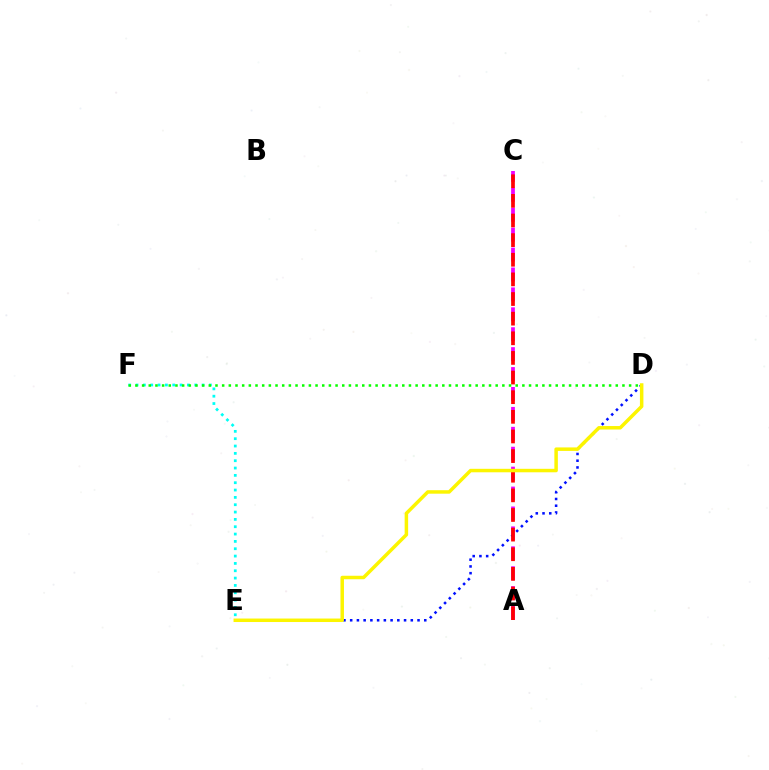{('A', 'C'): [{'color': '#ee00ff', 'line_style': 'dashed', 'thickness': 2.71}, {'color': '#ff0000', 'line_style': 'dashed', 'thickness': 2.67}], ('D', 'E'): [{'color': '#0010ff', 'line_style': 'dotted', 'thickness': 1.83}, {'color': '#fcf500', 'line_style': 'solid', 'thickness': 2.51}], ('E', 'F'): [{'color': '#00fff6', 'line_style': 'dotted', 'thickness': 1.99}], ('D', 'F'): [{'color': '#08ff00', 'line_style': 'dotted', 'thickness': 1.81}]}